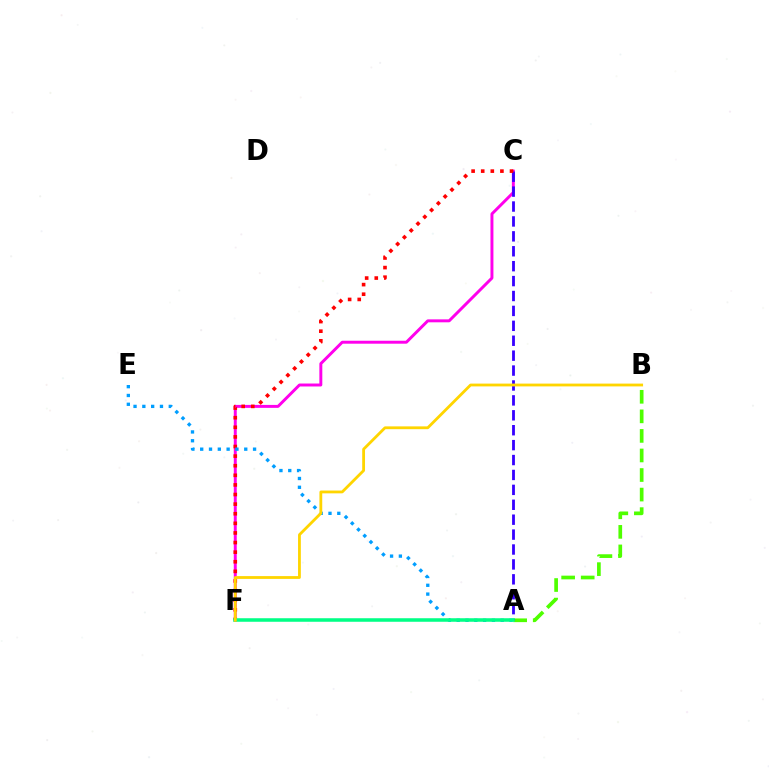{('A', 'B'): [{'color': '#4fff00', 'line_style': 'dashed', 'thickness': 2.66}], ('C', 'F'): [{'color': '#ff00ed', 'line_style': 'solid', 'thickness': 2.12}, {'color': '#ff0000', 'line_style': 'dotted', 'thickness': 2.61}], ('A', 'C'): [{'color': '#3700ff', 'line_style': 'dashed', 'thickness': 2.03}], ('A', 'E'): [{'color': '#009eff', 'line_style': 'dotted', 'thickness': 2.39}], ('A', 'F'): [{'color': '#00ff86', 'line_style': 'solid', 'thickness': 2.55}], ('B', 'F'): [{'color': '#ffd500', 'line_style': 'solid', 'thickness': 2.02}]}